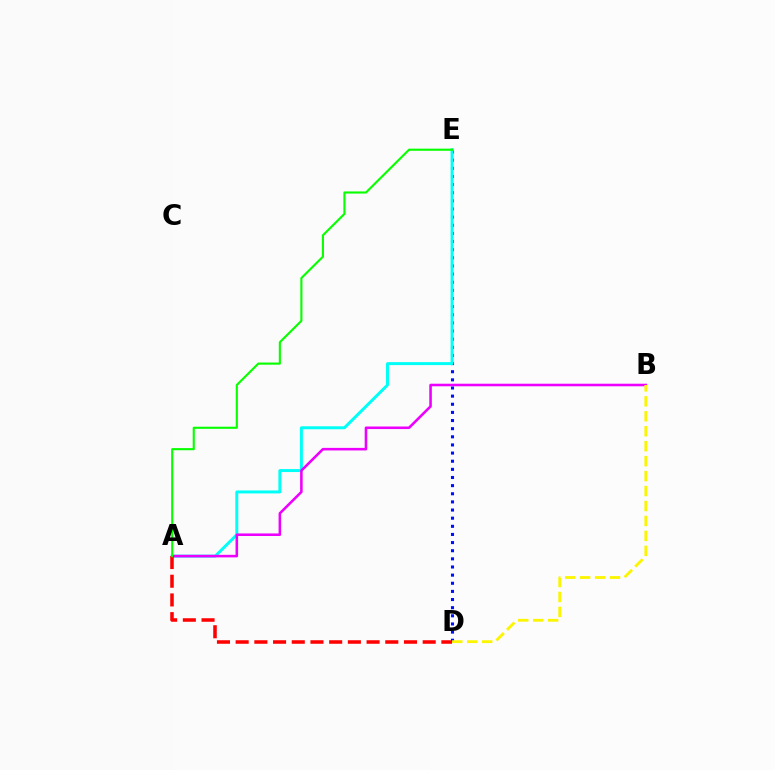{('D', 'E'): [{'color': '#0010ff', 'line_style': 'dotted', 'thickness': 2.21}], ('A', 'E'): [{'color': '#00fff6', 'line_style': 'solid', 'thickness': 2.14}, {'color': '#08ff00', 'line_style': 'solid', 'thickness': 1.53}], ('A', 'B'): [{'color': '#ee00ff', 'line_style': 'solid', 'thickness': 1.85}], ('A', 'D'): [{'color': '#ff0000', 'line_style': 'dashed', 'thickness': 2.54}], ('B', 'D'): [{'color': '#fcf500', 'line_style': 'dashed', 'thickness': 2.03}]}